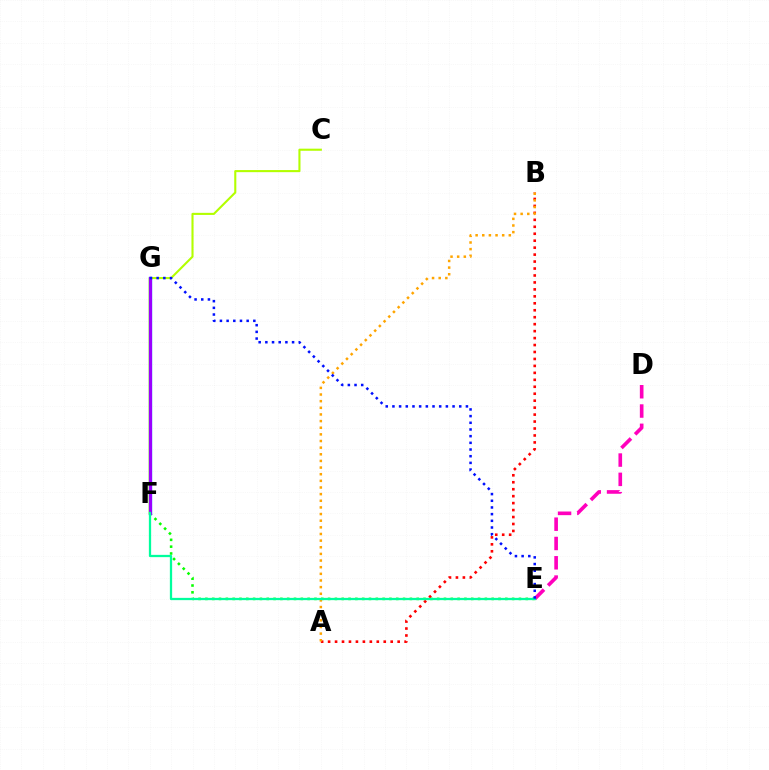{('F', 'G'): [{'color': '#00b5ff', 'line_style': 'solid', 'thickness': 2.4}, {'color': '#9b00ff', 'line_style': 'solid', 'thickness': 2.26}], ('D', 'E'): [{'color': '#ff00bd', 'line_style': 'dashed', 'thickness': 2.62}], ('E', 'F'): [{'color': '#08ff00', 'line_style': 'dotted', 'thickness': 1.85}, {'color': '#00ff9d', 'line_style': 'solid', 'thickness': 1.64}], ('C', 'F'): [{'color': '#b3ff00', 'line_style': 'solid', 'thickness': 1.51}], ('A', 'B'): [{'color': '#ff0000', 'line_style': 'dotted', 'thickness': 1.89}, {'color': '#ffa500', 'line_style': 'dotted', 'thickness': 1.8}], ('E', 'G'): [{'color': '#0010ff', 'line_style': 'dotted', 'thickness': 1.82}]}